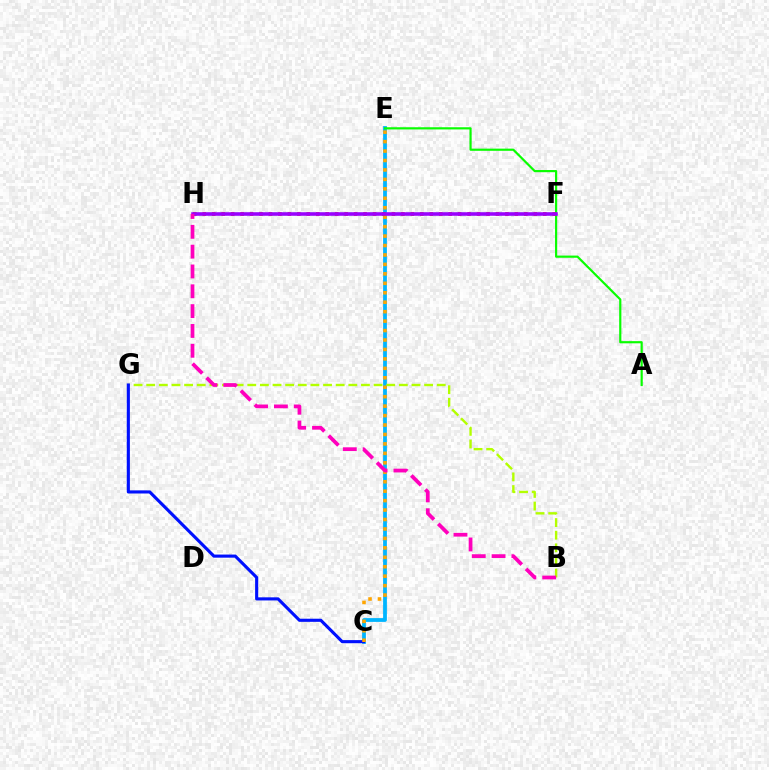{('C', 'E'): [{'color': '#00b5ff', 'line_style': 'solid', 'thickness': 2.72}, {'color': '#ffa500', 'line_style': 'dotted', 'thickness': 2.57}], ('A', 'E'): [{'color': '#08ff00', 'line_style': 'solid', 'thickness': 1.57}], ('F', 'H'): [{'color': '#00ff9d', 'line_style': 'dashed', 'thickness': 1.7}, {'color': '#ff0000', 'line_style': 'dotted', 'thickness': 2.57}, {'color': '#9b00ff', 'line_style': 'solid', 'thickness': 2.56}], ('B', 'G'): [{'color': '#b3ff00', 'line_style': 'dashed', 'thickness': 1.72}], ('C', 'G'): [{'color': '#0010ff', 'line_style': 'solid', 'thickness': 2.24}], ('B', 'H'): [{'color': '#ff00bd', 'line_style': 'dashed', 'thickness': 2.69}]}